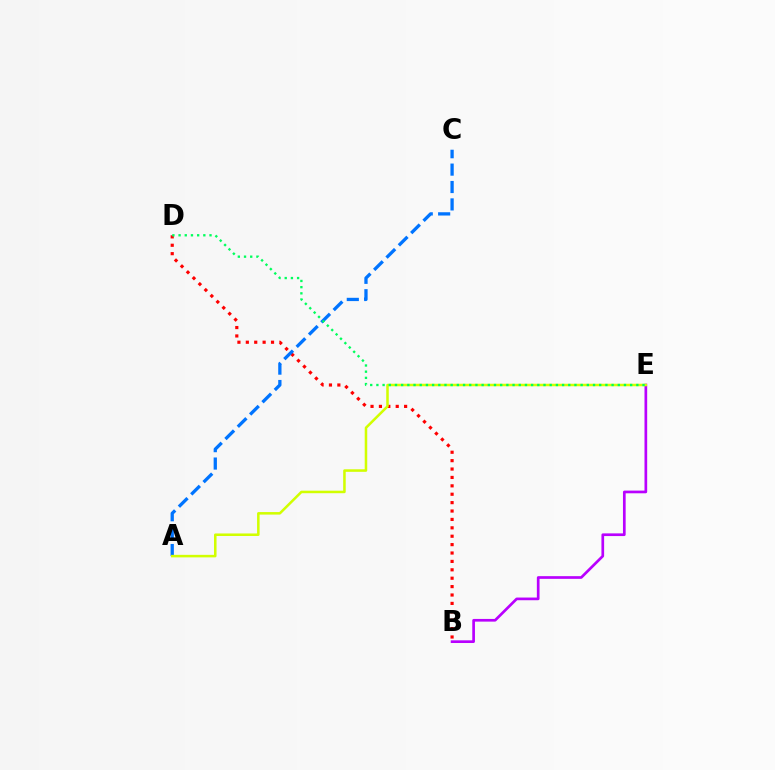{('B', 'D'): [{'color': '#ff0000', 'line_style': 'dotted', 'thickness': 2.28}], ('A', 'C'): [{'color': '#0074ff', 'line_style': 'dashed', 'thickness': 2.36}], ('B', 'E'): [{'color': '#b900ff', 'line_style': 'solid', 'thickness': 1.93}], ('A', 'E'): [{'color': '#d1ff00', 'line_style': 'solid', 'thickness': 1.82}], ('D', 'E'): [{'color': '#00ff5c', 'line_style': 'dotted', 'thickness': 1.68}]}